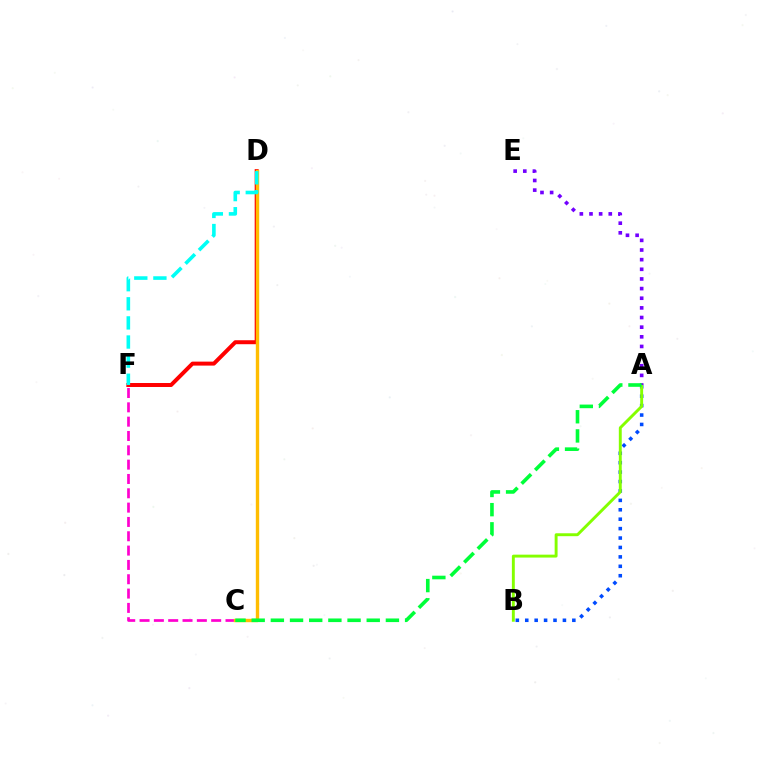{('A', 'B'): [{'color': '#004bff', 'line_style': 'dotted', 'thickness': 2.56}, {'color': '#84ff00', 'line_style': 'solid', 'thickness': 2.1}], ('C', 'F'): [{'color': '#ff00cf', 'line_style': 'dashed', 'thickness': 1.95}], ('D', 'F'): [{'color': '#ff0000', 'line_style': 'solid', 'thickness': 2.86}, {'color': '#00fff6', 'line_style': 'dashed', 'thickness': 2.6}], ('C', 'D'): [{'color': '#ffbd00', 'line_style': 'solid', 'thickness': 2.43}], ('A', 'E'): [{'color': '#7200ff', 'line_style': 'dotted', 'thickness': 2.62}], ('A', 'C'): [{'color': '#00ff39', 'line_style': 'dashed', 'thickness': 2.6}]}